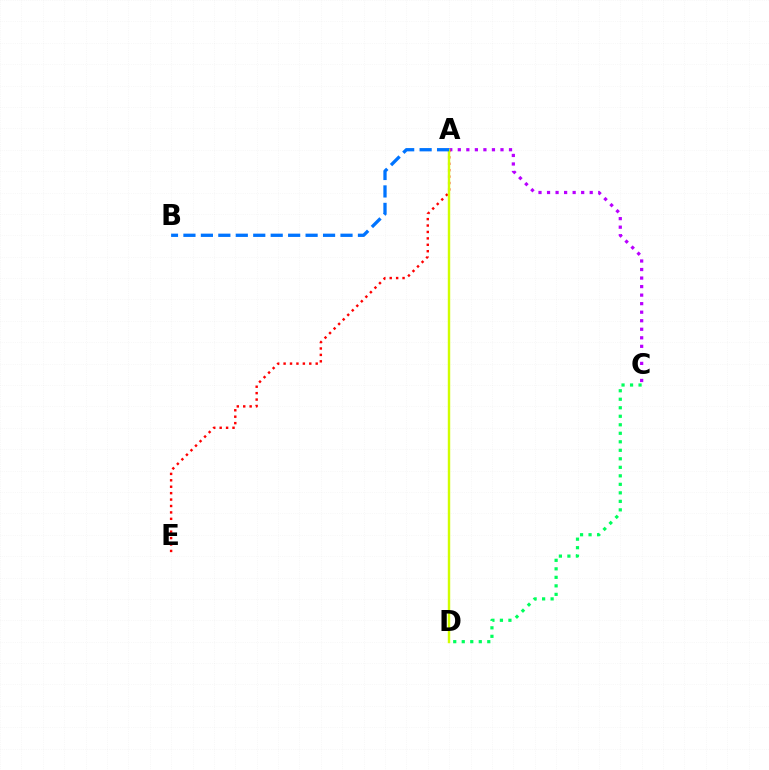{('A', 'C'): [{'color': '#b900ff', 'line_style': 'dotted', 'thickness': 2.32}], ('A', 'E'): [{'color': '#ff0000', 'line_style': 'dotted', 'thickness': 1.74}], ('A', 'D'): [{'color': '#d1ff00', 'line_style': 'solid', 'thickness': 1.75}], ('C', 'D'): [{'color': '#00ff5c', 'line_style': 'dotted', 'thickness': 2.31}], ('A', 'B'): [{'color': '#0074ff', 'line_style': 'dashed', 'thickness': 2.37}]}